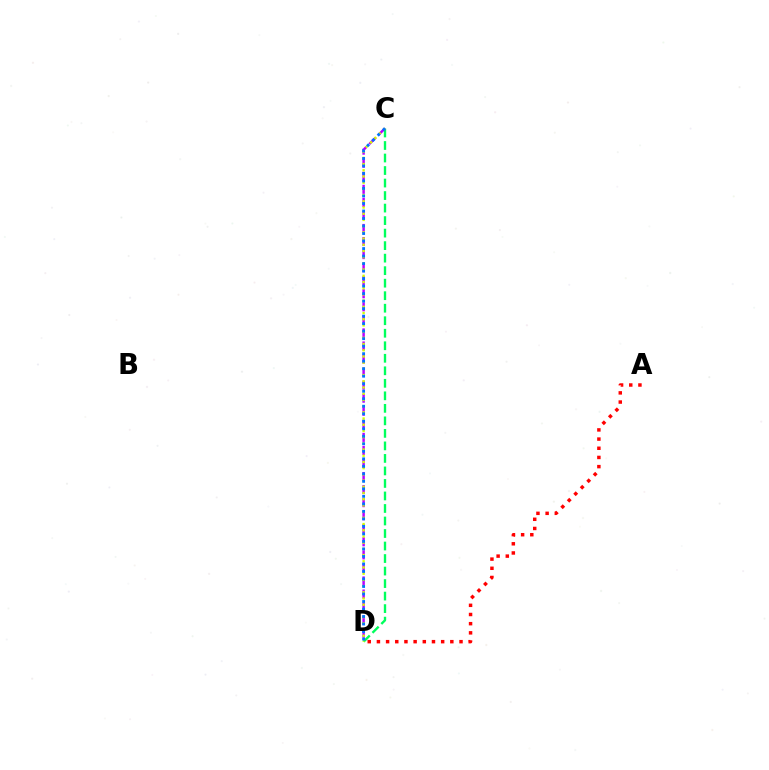{('C', 'D'): [{'color': '#00ff5c', 'line_style': 'dashed', 'thickness': 1.7}, {'color': '#b900ff', 'line_style': 'dashed', 'thickness': 1.77}, {'color': '#d1ff00', 'line_style': 'dotted', 'thickness': 1.69}, {'color': '#0074ff', 'line_style': 'dotted', 'thickness': 2.04}], ('A', 'D'): [{'color': '#ff0000', 'line_style': 'dotted', 'thickness': 2.49}]}